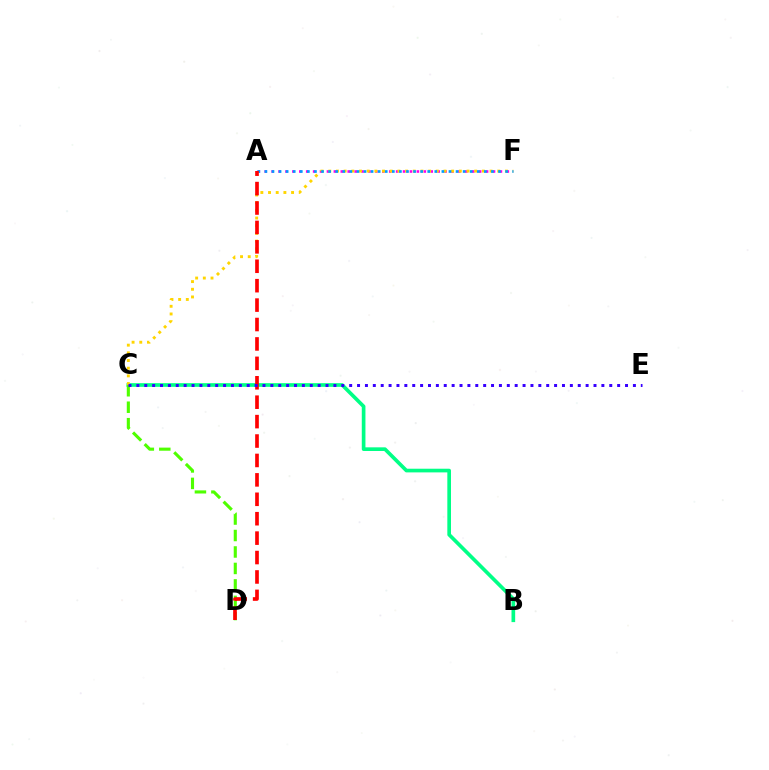{('B', 'C'): [{'color': '#00ff86', 'line_style': 'solid', 'thickness': 2.64}], ('A', 'F'): [{'color': '#ff00ed', 'line_style': 'dotted', 'thickness': 1.88}, {'color': '#009eff', 'line_style': 'dotted', 'thickness': 1.92}], ('C', 'D'): [{'color': '#4fff00', 'line_style': 'dashed', 'thickness': 2.24}], ('C', 'F'): [{'color': '#ffd500', 'line_style': 'dotted', 'thickness': 2.09}], ('A', 'D'): [{'color': '#ff0000', 'line_style': 'dashed', 'thickness': 2.64}], ('C', 'E'): [{'color': '#3700ff', 'line_style': 'dotted', 'thickness': 2.14}]}